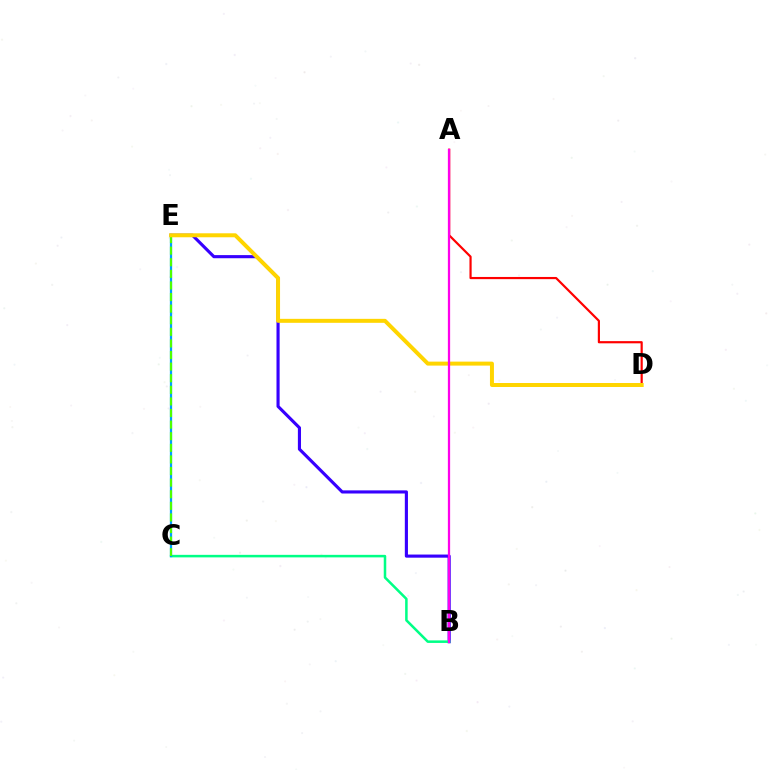{('B', 'E'): [{'color': '#3700ff', 'line_style': 'solid', 'thickness': 2.25}], ('B', 'C'): [{'color': '#00ff86', 'line_style': 'solid', 'thickness': 1.82}], ('A', 'D'): [{'color': '#ff0000', 'line_style': 'solid', 'thickness': 1.57}], ('C', 'E'): [{'color': '#009eff', 'line_style': 'solid', 'thickness': 1.62}, {'color': '#4fff00', 'line_style': 'dashed', 'thickness': 1.58}], ('D', 'E'): [{'color': '#ffd500', 'line_style': 'solid', 'thickness': 2.87}], ('A', 'B'): [{'color': '#ff00ed', 'line_style': 'solid', 'thickness': 1.63}]}